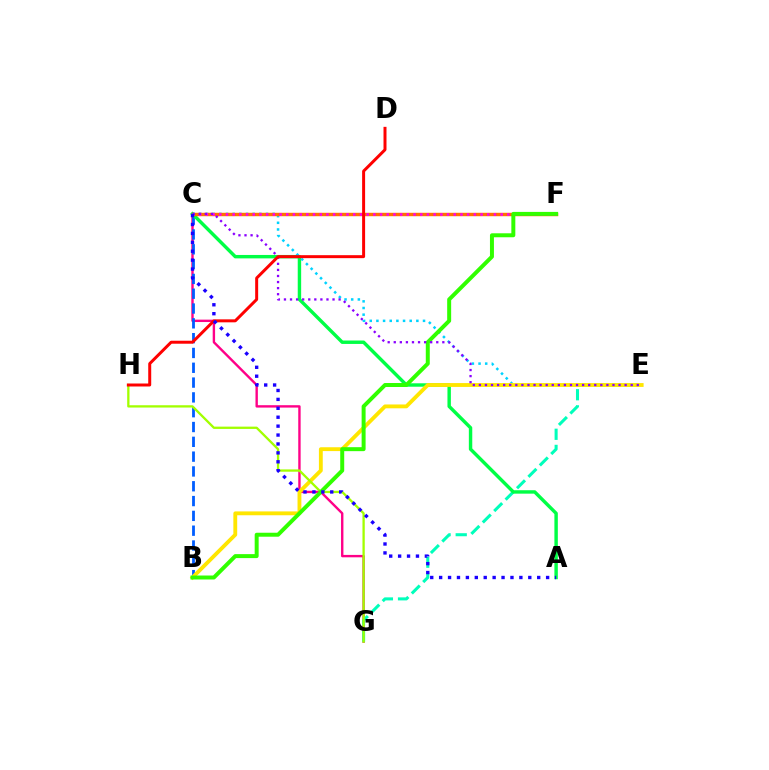{('C', 'G'): [{'color': '#ff0088', 'line_style': 'solid', 'thickness': 1.72}], ('E', 'G'): [{'color': '#00ffbb', 'line_style': 'dashed', 'thickness': 2.19}], ('B', 'C'): [{'color': '#005dff', 'line_style': 'dashed', 'thickness': 2.01}], ('A', 'C'): [{'color': '#00ff45', 'line_style': 'solid', 'thickness': 2.46}, {'color': '#1900ff', 'line_style': 'dotted', 'thickness': 2.42}], ('C', 'E'): [{'color': '#00d3ff', 'line_style': 'dotted', 'thickness': 1.81}, {'color': '#8a00ff', 'line_style': 'dotted', 'thickness': 1.65}], ('B', 'E'): [{'color': '#ffe600', 'line_style': 'solid', 'thickness': 2.77}], ('C', 'F'): [{'color': '#ff7000', 'line_style': 'solid', 'thickness': 2.47}, {'color': '#fa00f9', 'line_style': 'dotted', 'thickness': 1.82}], ('G', 'H'): [{'color': '#a2ff00', 'line_style': 'solid', 'thickness': 1.66}], ('B', 'F'): [{'color': '#31ff00', 'line_style': 'solid', 'thickness': 2.86}], ('D', 'H'): [{'color': '#ff0000', 'line_style': 'solid', 'thickness': 2.15}]}